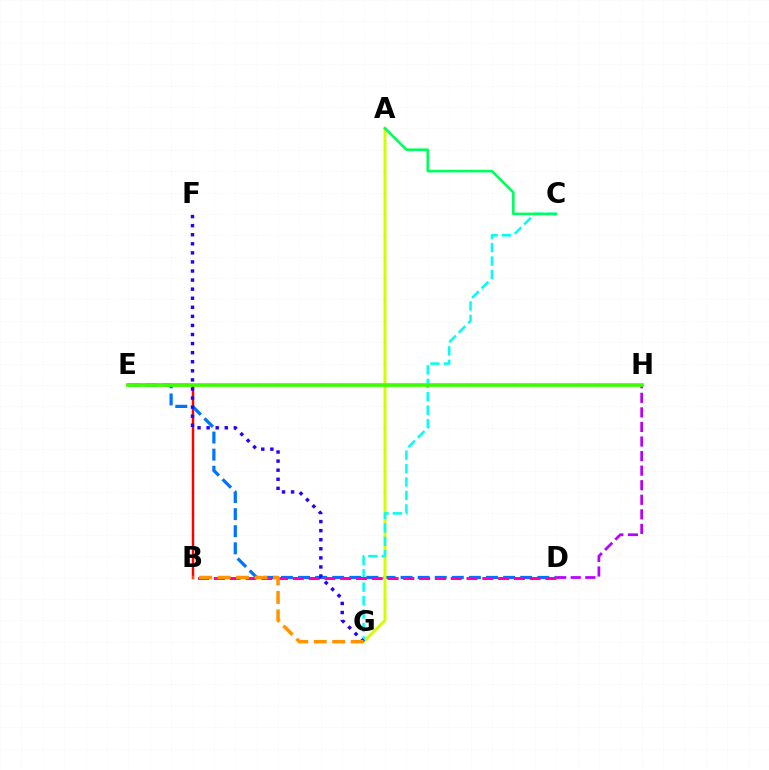{('B', 'E'): [{'color': '#ff0000', 'line_style': 'solid', 'thickness': 1.78}], ('D', 'H'): [{'color': '#b900ff', 'line_style': 'dashed', 'thickness': 1.98}], ('D', 'E'): [{'color': '#0074ff', 'line_style': 'dashed', 'thickness': 2.32}], ('A', 'G'): [{'color': '#d1ff00', 'line_style': 'solid', 'thickness': 2.1}], ('C', 'G'): [{'color': '#00fff6', 'line_style': 'dashed', 'thickness': 1.83}], ('E', 'H'): [{'color': '#3dff00', 'line_style': 'solid', 'thickness': 2.63}], ('B', 'D'): [{'color': '#ff00ac', 'line_style': 'dashed', 'thickness': 2.15}], ('A', 'C'): [{'color': '#00ff5c', 'line_style': 'solid', 'thickness': 1.88}], ('F', 'G'): [{'color': '#2500ff', 'line_style': 'dotted', 'thickness': 2.47}], ('B', 'G'): [{'color': '#ff9400', 'line_style': 'dashed', 'thickness': 2.51}]}